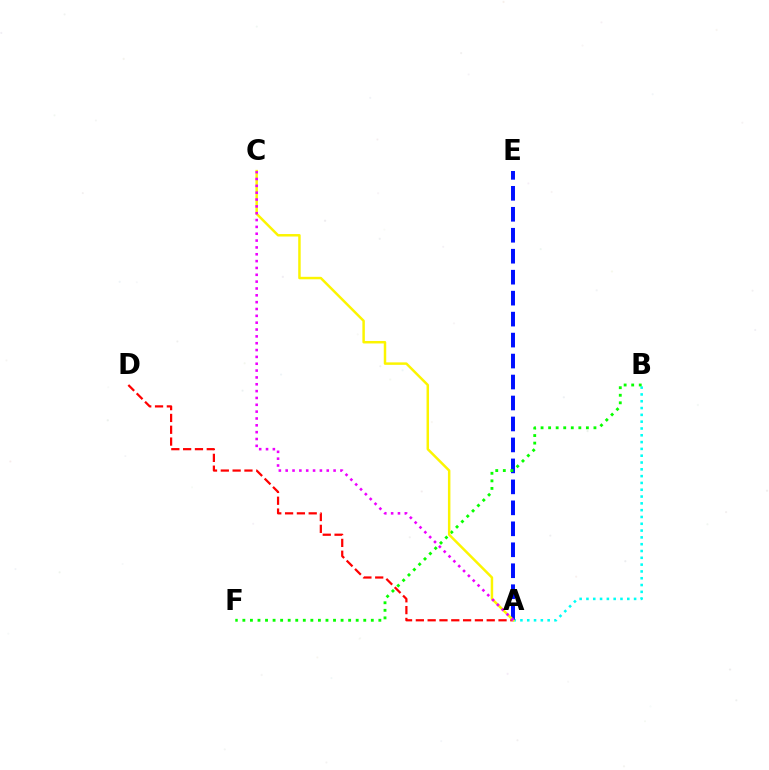{('A', 'D'): [{'color': '#ff0000', 'line_style': 'dashed', 'thickness': 1.6}], ('A', 'B'): [{'color': '#00fff6', 'line_style': 'dotted', 'thickness': 1.85}], ('A', 'E'): [{'color': '#0010ff', 'line_style': 'dashed', 'thickness': 2.85}], ('B', 'F'): [{'color': '#08ff00', 'line_style': 'dotted', 'thickness': 2.05}], ('A', 'C'): [{'color': '#fcf500', 'line_style': 'solid', 'thickness': 1.78}, {'color': '#ee00ff', 'line_style': 'dotted', 'thickness': 1.86}]}